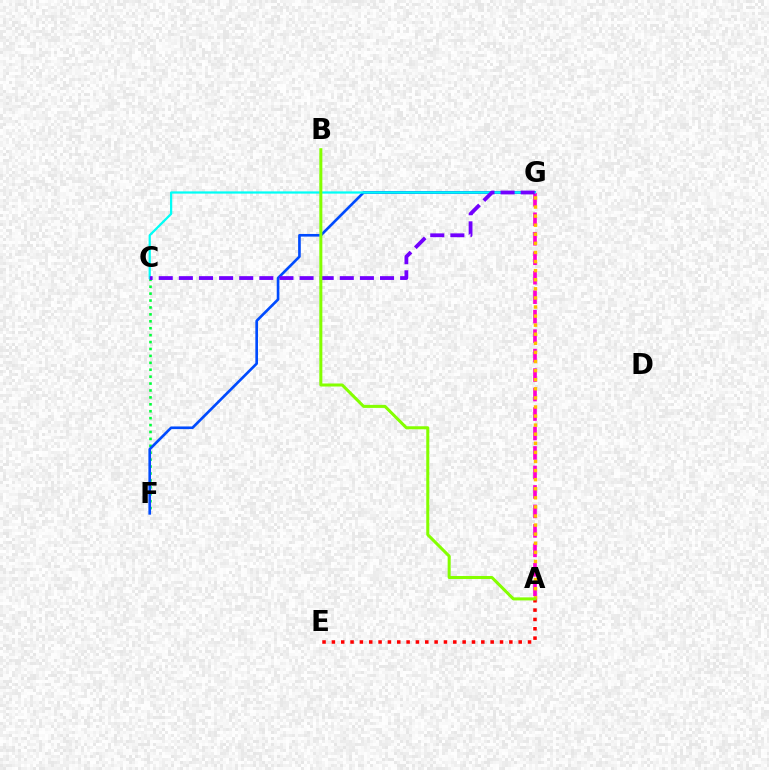{('A', 'E'): [{'color': '#ff0000', 'line_style': 'dotted', 'thickness': 2.54}], ('C', 'F'): [{'color': '#00ff39', 'line_style': 'dotted', 'thickness': 1.88}], ('F', 'G'): [{'color': '#004bff', 'line_style': 'solid', 'thickness': 1.9}], ('A', 'G'): [{'color': '#ff00cf', 'line_style': 'dashed', 'thickness': 2.65}, {'color': '#ffbd00', 'line_style': 'dotted', 'thickness': 2.47}], ('C', 'G'): [{'color': '#00fff6', 'line_style': 'solid', 'thickness': 1.61}, {'color': '#7200ff', 'line_style': 'dashed', 'thickness': 2.73}], ('A', 'B'): [{'color': '#84ff00', 'line_style': 'solid', 'thickness': 2.18}]}